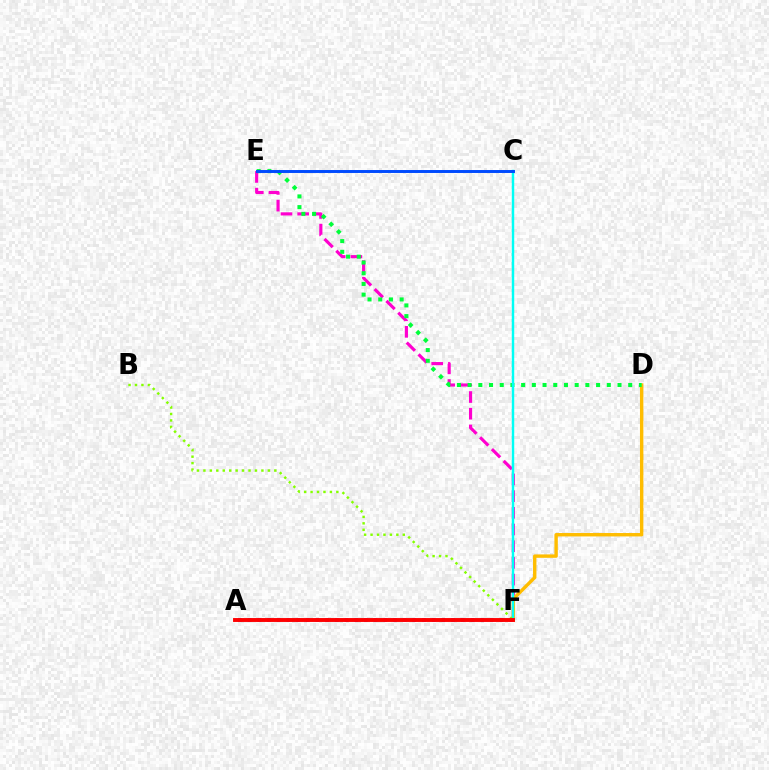{('E', 'F'): [{'color': '#ff00cf', 'line_style': 'dashed', 'thickness': 2.27}], ('D', 'F'): [{'color': '#ffbd00', 'line_style': 'solid', 'thickness': 2.45}], ('A', 'F'): [{'color': '#7200ff', 'line_style': 'dotted', 'thickness': 2.63}, {'color': '#ff0000', 'line_style': 'solid', 'thickness': 2.81}], ('D', 'E'): [{'color': '#00ff39', 'line_style': 'dotted', 'thickness': 2.91}], ('C', 'F'): [{'color': '#00fff6', 'line_style': 'solid', 'thickness': 1.76}], ('B', 'F'): [{'color': '#84ff00', 'line_style': 'dotted', 'thickness': 1.75}], ('C', 'E'): [{'color': '#004bff', 'line_style': 'solid', 'thickness': 2.12}]}